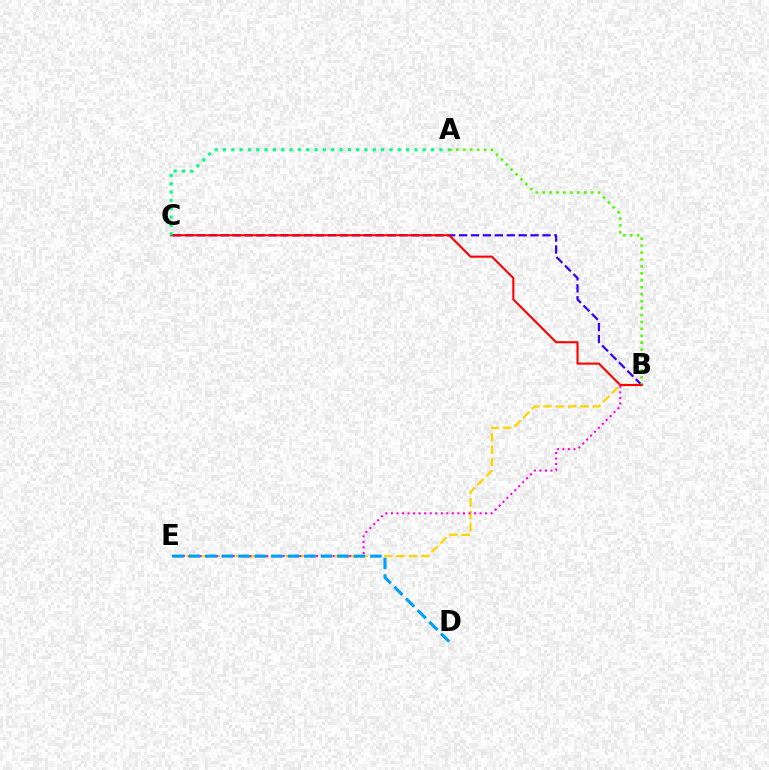{('B', 'E'): [{'color': '#ffd500', 'line_style': 'dashed', 'thickness': 1.68}, {'color': '#ff00ed', 'line_style': 'dotted', 'thickness': 1.51}], ('B', 'C'): [{'color': '#3700ff', 'line_style': 'dashed', 'thickness': 1.62}, {'color': '#ff0000', 'line_style': 'solid', 'thickness': 1.51}], ('A', 'B'): [{'color': '#4fff00', 'line_style': 'dotted', 'thickness': 1.88}], ('D', 'E'): [{'color': '#009eff', 'line_style': 'dashed', 'thickness': 2.24}], ('A', 'C'): [{'color': '#00ff86', 'line_style': 'dotted', 'thickness': 2.26}]}